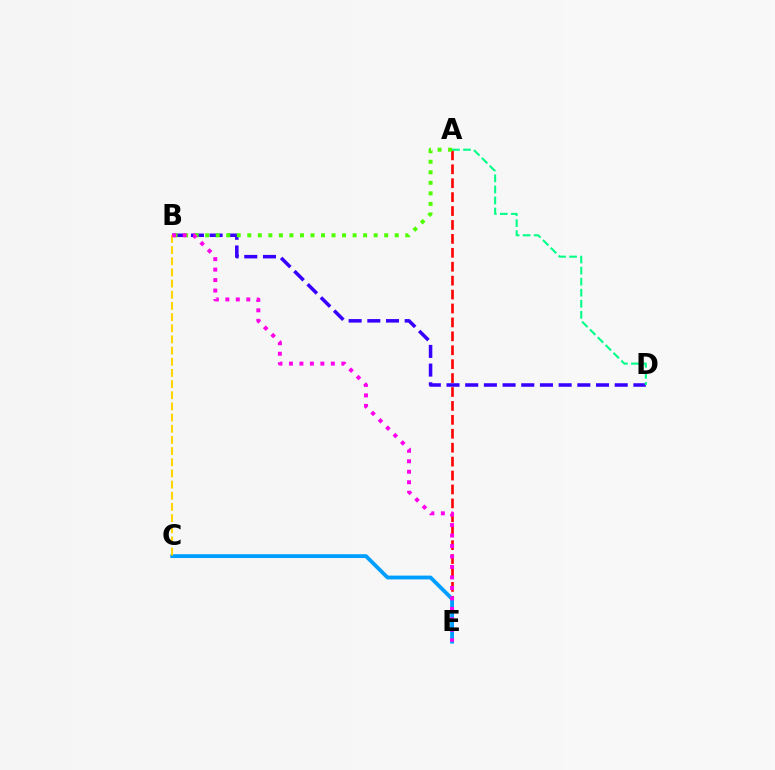{('B', 'D'): [{'color': '#3700ff', 'line_style': 'dashed', 'thickness': 2.54}], ('A', 'E'): [{'color': '#ff0000', 'line_style': 'dashed', 'thickness': 1.89}], ('C', 'E'): [{'color': '#009eff', 'line_style': 'solid', 'thickness': 2.75}], ('A', 'D'): [{'color': '#00ff86', 'line_style': 'dashed', 'thickness': 1.5}], ('B', 'C'): [{'color': '#ffd500', 'line_style': 'dashed', 'thickness': 1.52}], ('A', 'B'): [{'color': '#4fff00', 'line_style': 'dotted', 'thickness': 2.86}], ('B', 'E'): [{'color': '#ff00ed', 'line_style': 'dotted', 'thickness': 2.85}]}